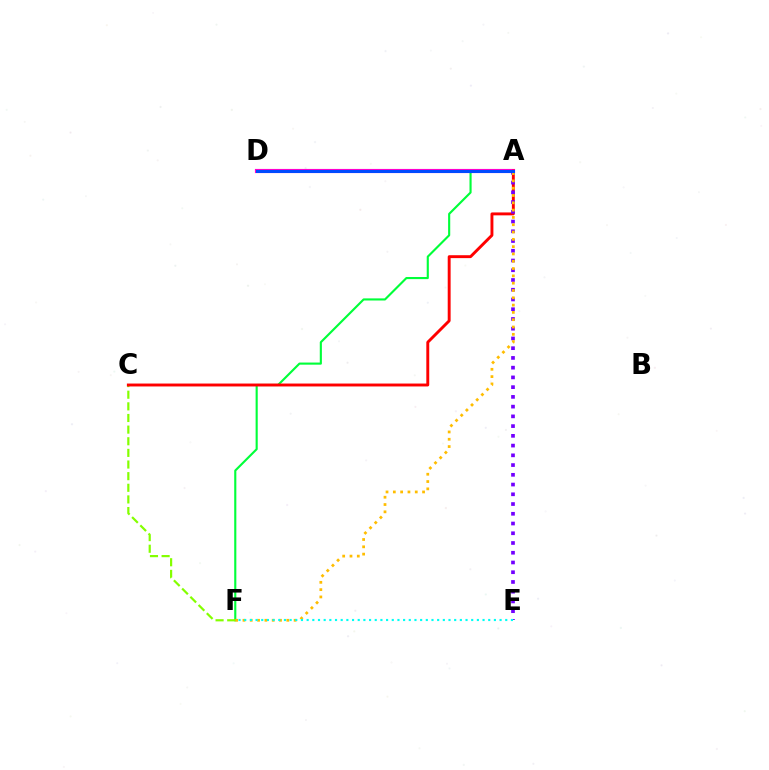{('A', 'F'): [{'color': '#00ff39', 'line_style': 'solid', 'thickness': 1.53}, {'color': '#ffbd00', 'line_style': 'dotted', 'thickness': 1.99}], ('C', 'F'): [{'color': '#84ff00', 'line_style': 'dashed', 'thickness': 1.58}], ('A', 'D'): [{'color': '#ff00cf', 'line_style': 'solid', 'thickness': 2.98}, {'color': '#004bff', 'line_style': 'solid', 'thickness': 2.17}], ('A', 'C'): [{'color': '#ff0000', 'line_style': 'solid', 'thickness': 2.1}], ('A', 'E'): [{'color': '#7200ff', 'line_style': 'dotted', 'thickness': 2.65}], ('E', 'F'): [{'color': '#00fff6', 'line_style': 'dotted', 'thickness': 1.54}]}